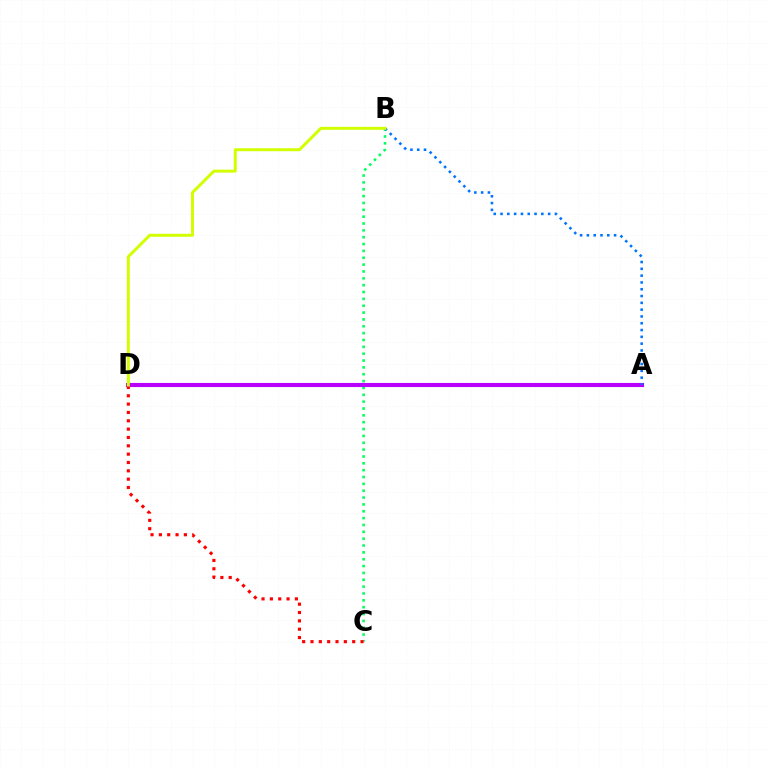{('B', 'C'): [{'color': '#00ff5c', 'line_style': 'dotted', 'thickness': 1.86}], ('A', 'D'): [{'color': '#b900ff', 'line_style': 'solid', 'thickness': 2.95}], ('C', 'D'): [{'color': '#ff0000', 'line_style': 'dotted', 'thickness': 2.27}], ('A', 'B'): [{'color': '#0074ff', 'line_style': 'dotted', 'thickness': 1.85}], ('B', 'D'): [{'color': '#d1ff00', 'line_style': 'solid', 'thickness': 2.14}]}